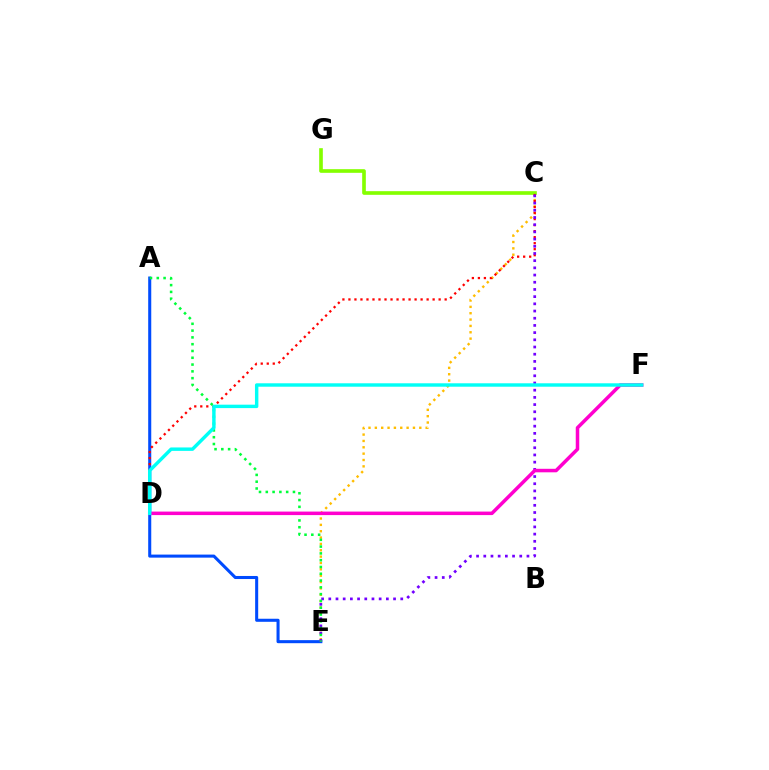{('C', 'E'): [{'color': '#ffbd00', 'line_style': 'dotted', 'thickness': 1.73}, {'color': '#7200ff', 'line_style': 'dotted', 'thickness': 1.96}], ('A', 'E'): [{'color': '#004bff', 'line_style': 'solid', 'thickness': 2.2}, {'color': '#00ff39', 'line_style': 'dotted', 'thickness': 1.85}], ('C', 'G'): [{'color': '#84ff00', 'line_style': 'solid', 'thickness': 2.63}], ('C', 'D'): [{'color': '#ff0000', 'line_style': 'dotted', 'thickness': 1.63}], ('D', 'F'): [{'color': '#ff00cf', 'line_style': 'solid', 'thickness': 2.53}, {'color': '#00fff6', 'line_style': 'solid', 'thickness': 2.47}]}